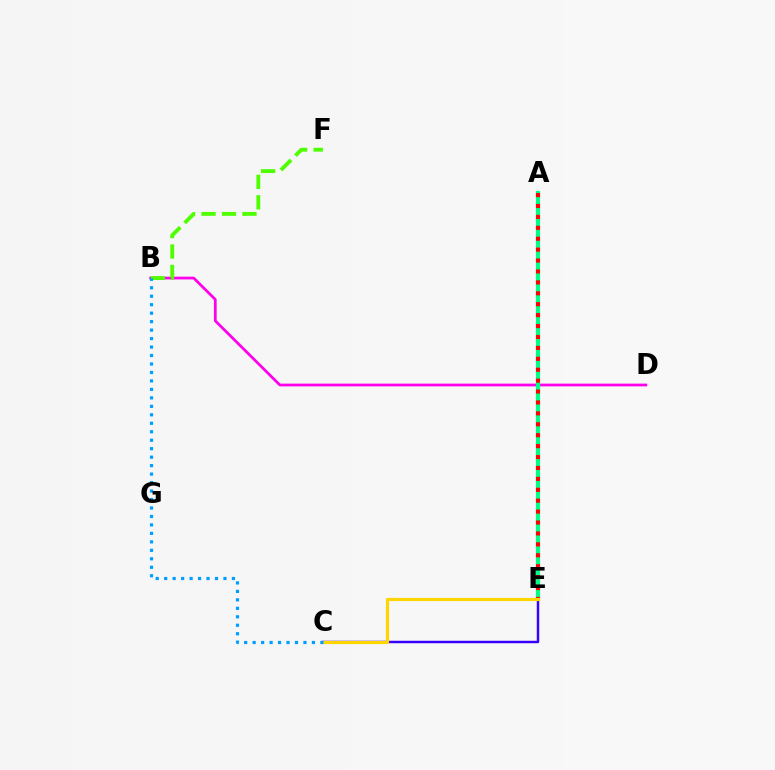{('C', 'E'): [{'color': '#3700ff', 'line_style': 'solid', 'thickness': 1.76}, {'color': '#ffd500', 'line_style': 'solid', 'thickness': 2.25}], ('B', 'D'): [{'color': '#ff00ed', 'line_style': 'solid', 'thickness': 1.98}], ('A', 'E'): [{'color': '#00ff86', 'line_style': 'solid', 'thickness': 3.0}, {'color': '#ff0000', 'line_style': 'dotted', 'thickness': 2.97}], ('B', 'F'): [{'color': '#4fff00', 'line_style': 'dashed', 'thickness': 2.78}], ('B', 'C'): [{'color': '#009eff', 'line_style': 'dotted', 'thickness': 2.3}]}